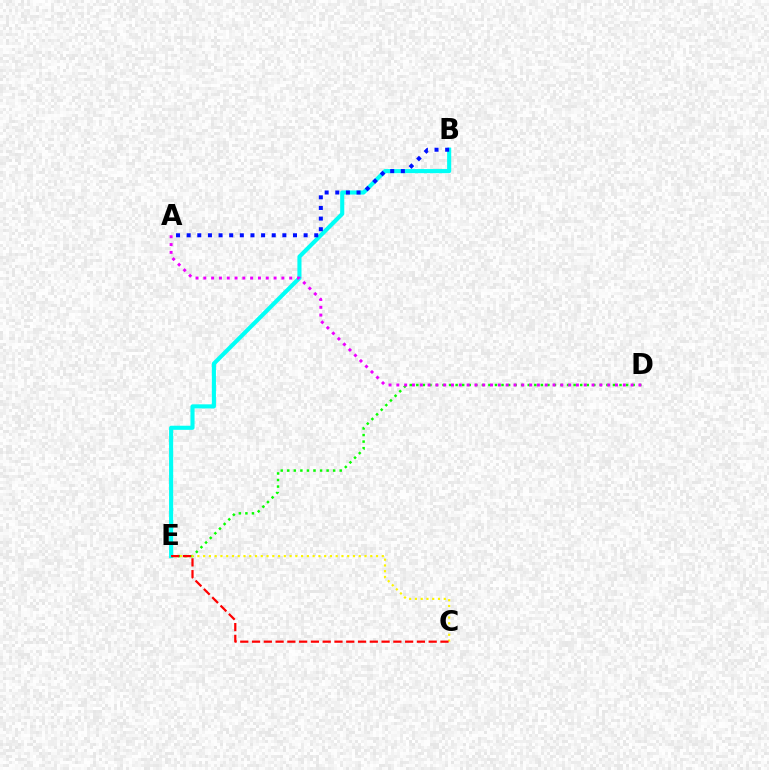{('D', 'E'): [{'color': '#08ff00', 'line_style': 'dotted', 'thickness': 1.78}], ('B', 'E'): [{'color': '#00fff6', 'line_style': 'solid', 'thickness': 2.95}], ('A', 'B'): [{'color': '#0010ff', 'line_style': 'dotted', 'thickness': 2.89}], ('C', 'E'): [{'color': '#fcf500', 'line_style': 'dotted', 'thickness': 1.57}, {'color': '#ff0000', 'line_style': 'dashed', 'thickness': 1.6}], ('A', 'D'): [{'color': '#ee00ff', 'line_style': 'dotted', 'thickness': 2.12}]}